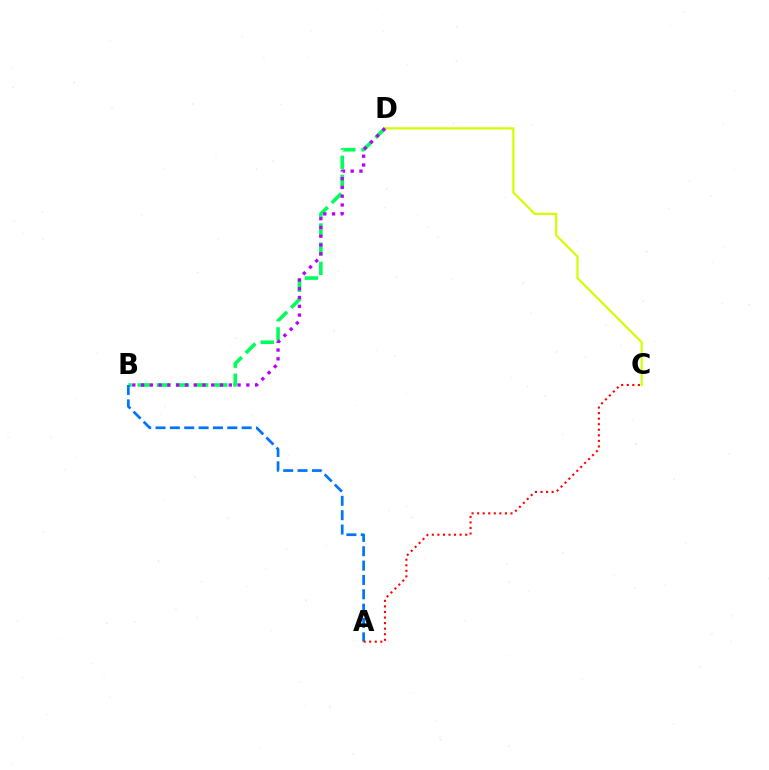{('B', 'D'): [{'color': '#00ff5c', 'line_style': 'dashed', 'thickness': 2.6}, {'color': '#b900ff', 'line_style': 'dotted', 'thickness': 2.38}], ('A', 'B'): [{'color': '#0074ff', 'line_style': 'dashed', 'thickness': 1.95}], ('C', 'D'): [{'color': '#d1ff00', 'line_style': 'solid', 'thickness': 1.58}], ('A', 'C'): [{'color': '#ff0000', 'line_style': 'dotted', 'thickness': 1.51}]}